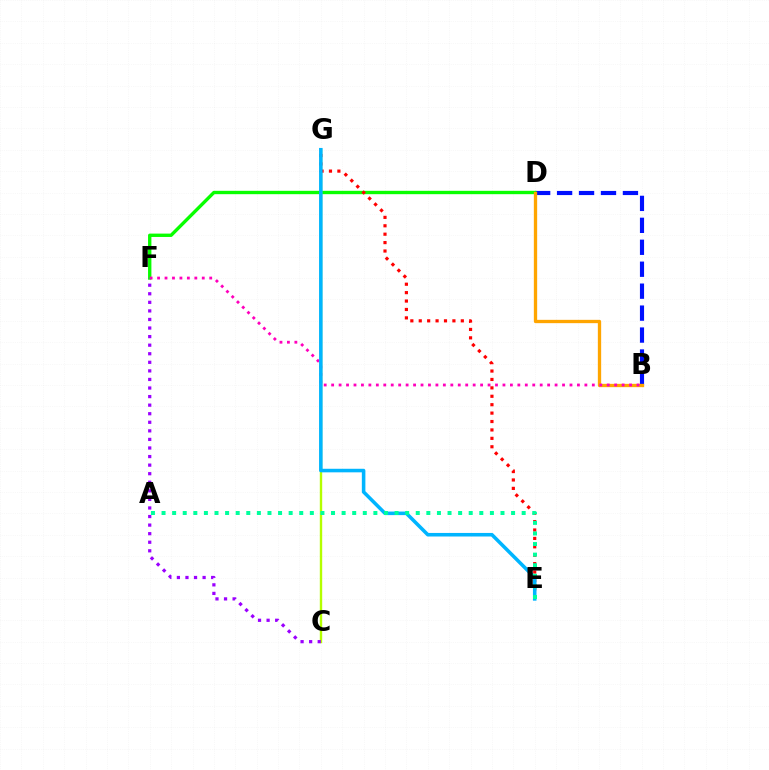{('B', 'D'): [{'color': '#0010ff', 'line_style': 'dashed', 'thickness': 2.98}, {'color': '#ffa500', 'line_style': 'solid', 'thickness': 2.39}], ('D', 'F'): [{'color': '#08ff00', 'line_style': 'solid', 'thickness': 2.42}], ('B', 'F'): [{'color': '#ff00bd', 'line_style': 'dotted', 'thickness': 2.02}], ('C', 'G'): [{'color': '#b3ff00', 'line_style': 'solid', 'thickness': 1.72}], ('E', 'G'): [{'color': '#ff0000', 'line_style': 'dotted', 'thickness': 2.29}, {'color': '#00b5ff', 'line_style': 'solid', 'thickness': 2.56}], ('C', 'F'): [{'color': '#9b00ff', 'line_style': 'dotted', 'thickness': 2.33}], ('A', 'E'): [{'color': '#00ff9d', 'line_style': 'dotted', 'thickness': 2.88}]}